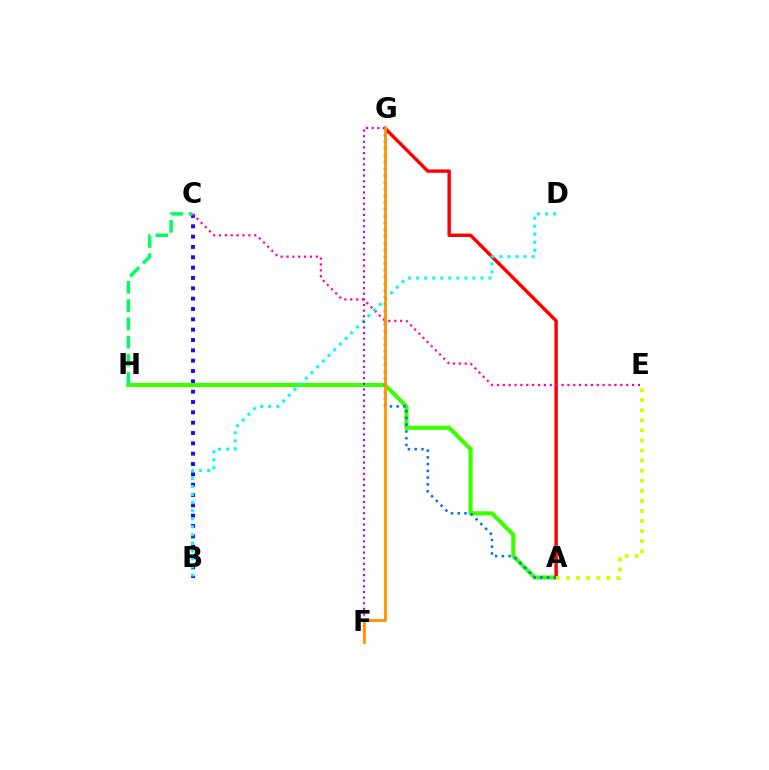{('B', 'C'): [{'color': '#2500ff', 'line_style': 'dotted', 'thickness': 2.81}], ('A', 'H'): [{'color': '#3dff00', 'line_style': 'solid', 'thickness': 2.98}], ('A', 'G'): [{'color': '#ff0000', 'line_style': 'solid', 'thickness': 2.46}, {'color': '#0074ff', 'line_style': 'dotted', 'thickness': 1.84}], ('C', 'E'): [{'color': '#ff00ac', 'line_style': 'dotted', 'thickness': 1.6}], ('B', 'D'): [{'color': '#00fff6', 'line_style': 'dotted', 'thickness': 2.19}], ('C', 'H'): [{'color': '#00ff5c', 'line_style': 'dashed', 'thickness': 2.48}], ('A', 'E'): [{'color': '#d1ff00', 'line_style': 'dotted', 'thickness': 2.74}], ('F', 'G'): [{'color': '#b900ff', 'line_style': 'dotted', 'thickness': 1.53}, {'color': '#ff9400', 'line_style': 'solid', 'thickness': 2.04}]}